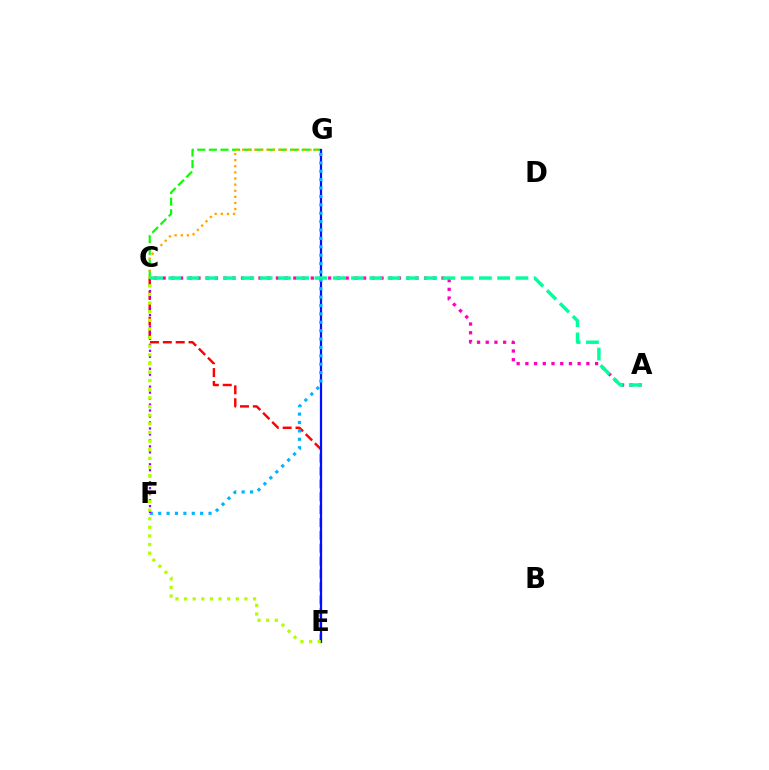{('C', 'G'): [{'color': '#08ff00', 'line_style': 'dashed', 'thickness': 1.58}, {'color': '#ffa500', 'line_style': 'dotted', 'thickness': 1.66}], ('C', 'E'): [{'color': '#ff0000', 'line_style': 'dashed', 'thickness': 1.75}, {'color': '#b3ff00', 'line_style': 'dotted', 'thickness': 2.34}], ('E', 'G'): [{'color': '#0010ff', 'line_style': 'solid', 'thickness': 1.62}], ('F', 'G'): [{'color': '#00b5ff', 'line_style': 'dotted', 'thickness': 2.28}], ('C', 'F'): [{'color': '#9b00ff', 'line_style': 'dotted', 'thickness': 1.62}], ('A', 'C'): [{'color': '#ff00bd', 'line_style': 'dotted', 'thickness': 2.37}, {'color': '#00ff9d', 'line_style': 'dashed', 'thickness': 2.48}]}